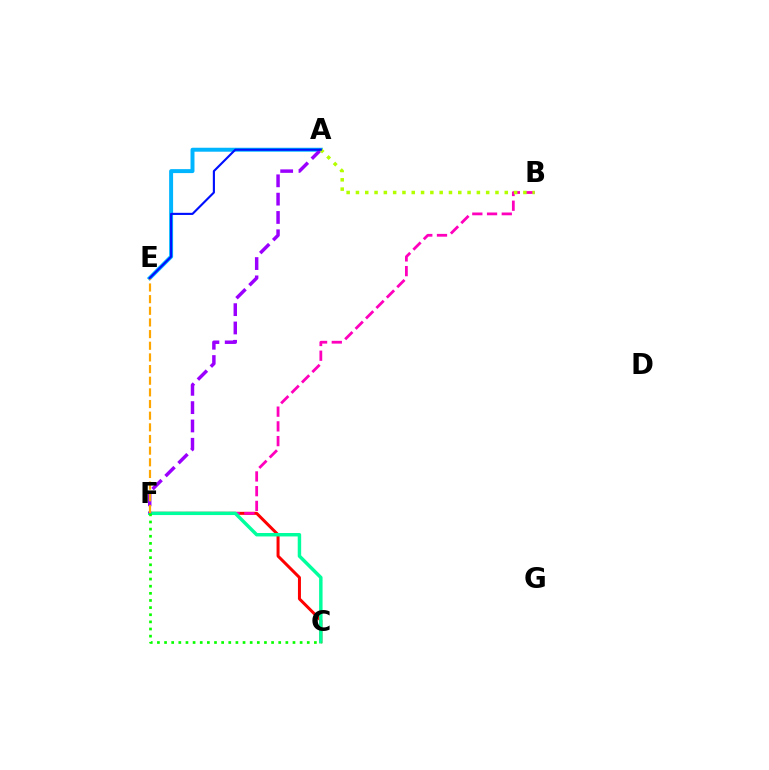{('C', 'F'): [{'color': '#ff0000', 'line_style': 'solid', 'thickness': 2.16}, {'color': '#00ff9d', 'line_style': 'solid', 'thickness': 2.48}, {'color': '#08ff00', 'line_style': 'dotted', 'thickness': 1.94}], ('A', 'E'): [{'color': '#00b5ff', 'line_style': 'solid', 'thickness': 2.85}, {'color': '#0010ff', 'line_style': 'solid', 'thickness': 1.53}], ('B', 'F'): [{'color': '#ff00bd', 'line_style': 'dashed', 'thickness': 2.0}], ('A', 'F'): [{'color': '#9b00ff', 'line_style': 'dashed', 'thickness': 2.49}], ('A', 'B'): [{'color': '#b3ff00', 'line_style': 'dotted', 'thickness': 2.53}], ('E', 'F'): [{'color': '#ffa500', 'line_style': 'dashed', 'thickness': 1.58}]}